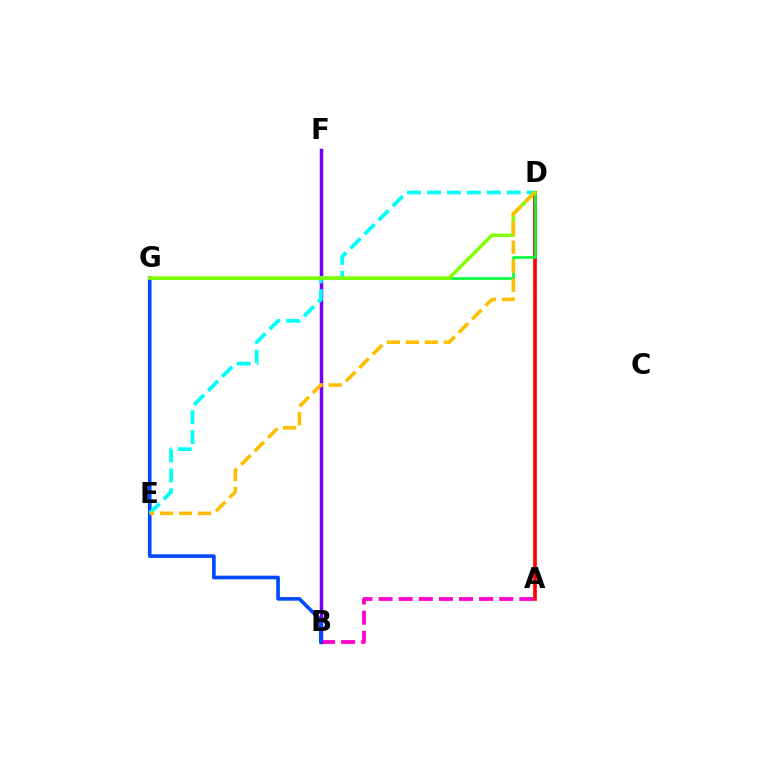{('A', 'B'): [{'color': '#ff00cf', 'line_style': 'dashed', 'thickness': 2.73}], ('B', 'F'): [{'color': '#7200ff', 'line_style': 'solid', 'thickness': 2.51}], ('A', 'D'): [{'color': '#ff0000', 'line_style': 'solid', 'thickness': 2.64}], ('B', 'G'): [{'color': '#004bff', 'line_style': 'solid', 'thickness': 2.63}], ('D', 'G'): [{'color': '#00ff39', 'line_style': 'solid', 'thickness': 1.9}, {'color': '#84ff00', 'line_style': 'solid', 'thickness': 2.56}], ('D', 'E'): [{'color': '#00fff6', 'line_style': 'dashed', 'thickness': 2.71}, {'color': '#ffbd00', 'line_style': 'dashed', 'thickness': 2.58}]}